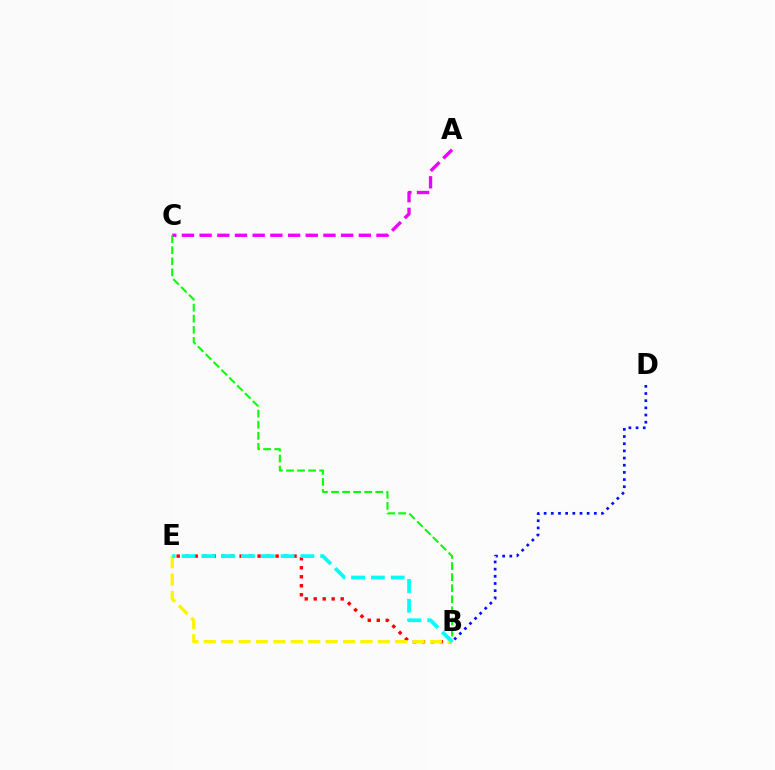{('B', 'D'): [{'color': '#0010ff', 'line_style': 'dotted', 'thickness': 1.95}], ('B', 'E'): [{'color': '#ff0000', 'line_style': 'dotted', 'thickness': 2.44}, {'color': '#fcf500', 'line_style': 'dashed', 'thickness': 2.36}, {'color': '#00fff6', 'line_style': 'dashed', 'thickness': 2.69}], ('A', 'C'): [{'color': '#ee00ff', 'line_style': 'dashed', 'thickness': 2.4}], ('B', 'C'): [{'color': '#08ff00', 'line_style': 'dashed', 'thickness': 1.5}]}